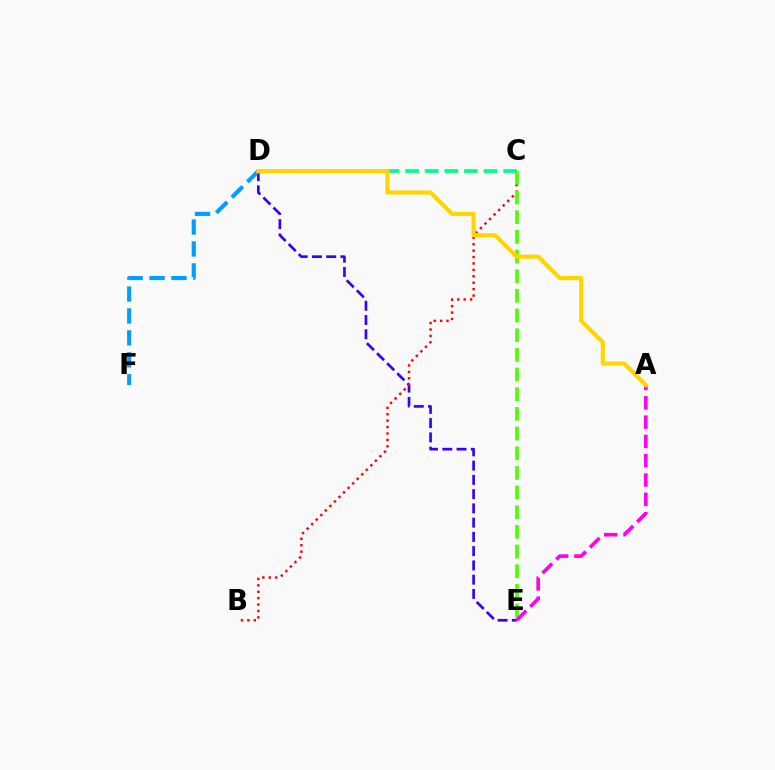{('D', 'E'): [{'color': '#3700ff', 'line_style': 'dashed', 'thickness': 1.94}], ('D', 'F'): [{'color': '#009eff', 'line_style': 'dashed', 'thickness': 2.98}], ('C', 'D'): [{'color': '#00ff86', 'line_style': 'dashed', 'thickness': 2.66}], ('B', 'C'): [{'color': '#ff0000', 'line_style': 'dotted', 'thickness': 1.74}], ('C', 'E'): [{'color': '#4fff00', 'line_style': 'dashed', 'thickness': 2.67}], ('A', 'E'): [{'color': '#ff00ed', 'line_style': 'dashed', 'thickness': 2.62}], ('A', 'D'): [{'color': '#ffd500', 'line_style': 'solid', 'thickness': 3.0}]}